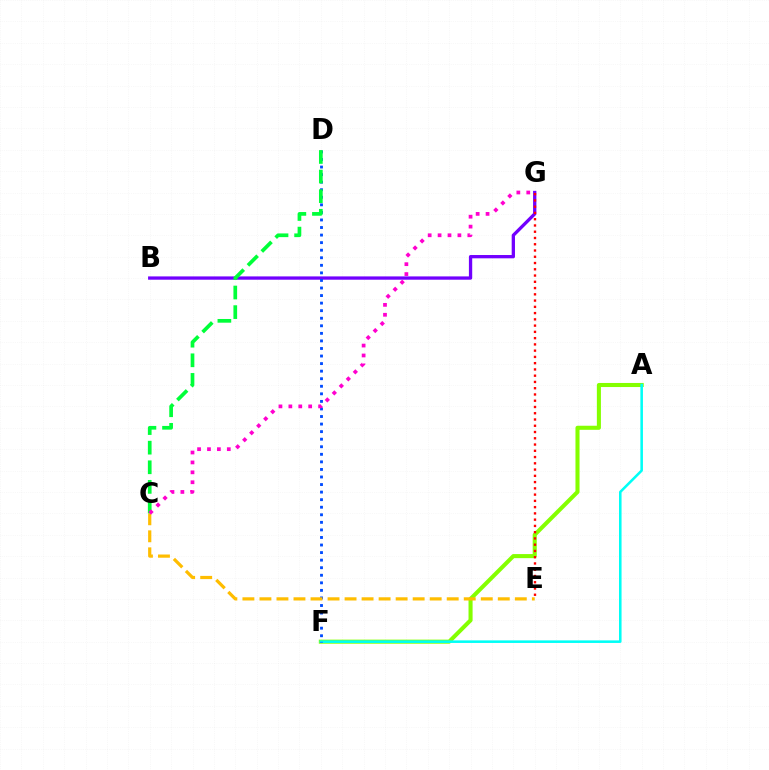{('A', 'F'): [{'color': '#84ff00', 'line_style': 'solid', 'thickness': 2.93}, {'color': '#00fff6', 'line_style': 'solid', 'thickness': 1.84}], ('B', 'G'): [{'color': '#7200ff', 'line_style': 'solid', 'thickness': 2.38}], ('D', 'F'): [{'color': '#004bff', 'line_style': 'dotted', 'thickness': 2.05}], ('C', 'E'): [{'color': '#ffbd00', 'line_style': 'dashed', 'thickness': 2.31}], ('C', 'D'): [{'color': '#00ff39', 'line_style': 'dashed', 'thickness': 2.66}], ('E', 'G'): [{'color': '#ff0000', 'line_style': 'dotted', 'thickness': 1.7}], ('C', 'G'): [{'color': '#ff00cf', 'line_style': 'dotted', 'thickness': 2.69}]}